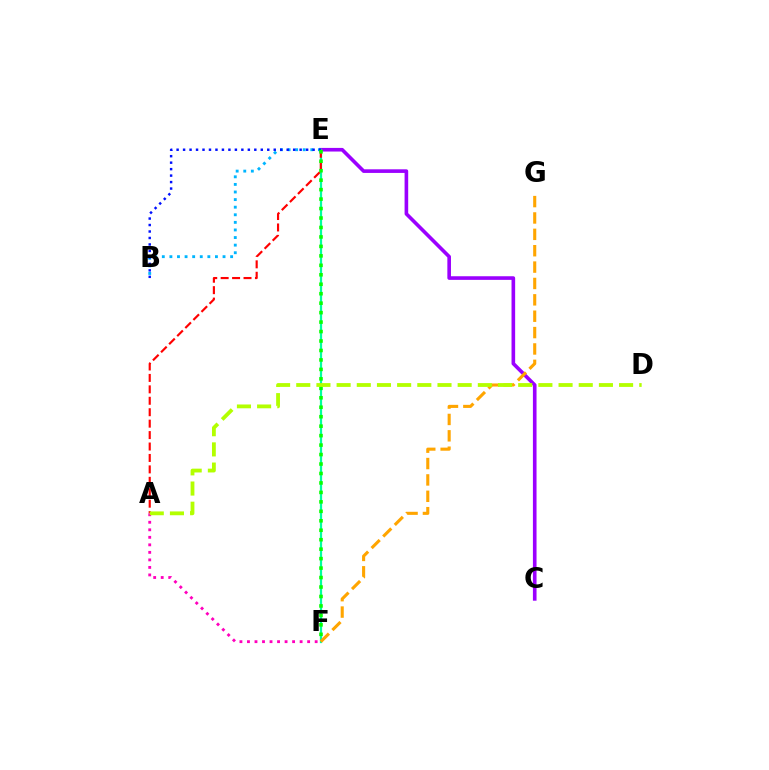{('C', 'E'): [{'color': '#9b00ff', 'line_style': 'solid', 'thickness': 2.61}], ('E', 'F'): [{'color': '#00ff9d', 'line_style': 'solid', 'thickness': 1.62}, {'color': '#08ff00', 'line_style': 'dotted', 'thickness': 2.57}], ('B', 'E'): [{'color': '#00b5ff', 'line_style': 'dotted', 'thickness': 2.06}, {'color': '#0010ff', 'line_style': 'dotted', 'thickness': 1.76}], ('A', 'E'): [{'color': '#ff0000', 'line_style': 'dashed', 'thickness': 1.55}], ('F', 'G'): [{'color': '#ffa500', 'line_style': 'dashed', 'thickness': 2.22}], ('A', 'F'): [{'color': '#ff00bd', 'line_style': 'dotted', 'thickness': 2.04}], ('A', 'D'): [{'color': '#b3ff00', 'line_style': 'dashed', 'thickness': 2.74}]}